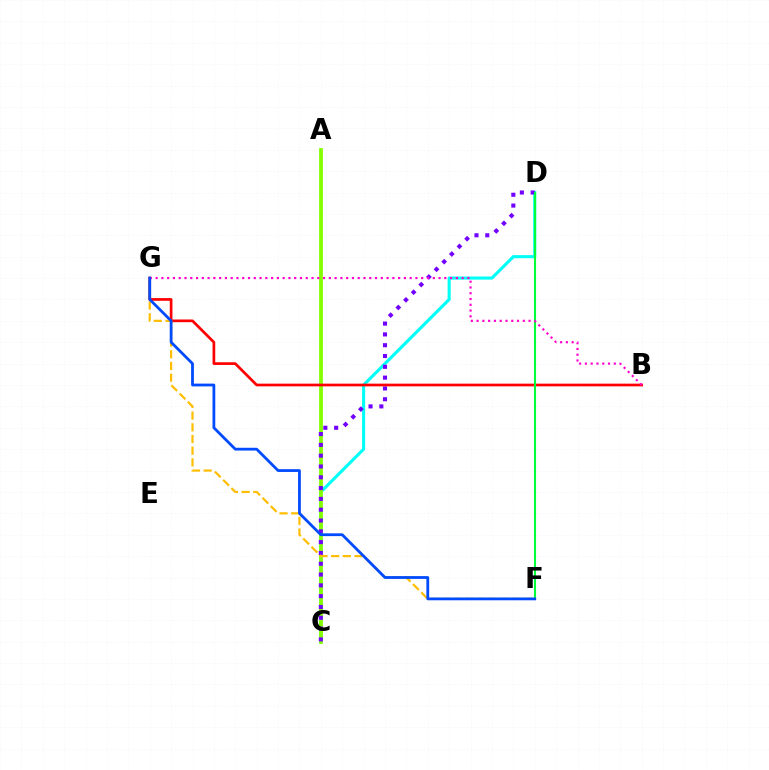{('C', 'D'): [{'color': '#00fff6', 'line_style': 'solid', 'thickness': 2.22}, {'color': '#7200ff', 'line_style': 'dotted', 'thickness': 2.94}], ('A', 'C'): [{'color': '#84ff00', 'line_style': 'solid', 'thickness': 2.73}], ('B', 'G'): [{'color': '#ff0000', 'line_style': 'solid', 'thickness': 1.95}, {'color': '#ff00cf', 'line_style': 'dotted', 'thickness': 1.57}], ('F', 'G'): [{'color': '#ffbd00', 'line_style': 'dashed', 'thickness': 1.59}, {'color': '#004bff', 'line_style': 'solid', 'thickness': 2.01}], ('D', 'F'): [{'color': '#00ff39', 'line_style': 'solid', 'thickness': 1.51}]}